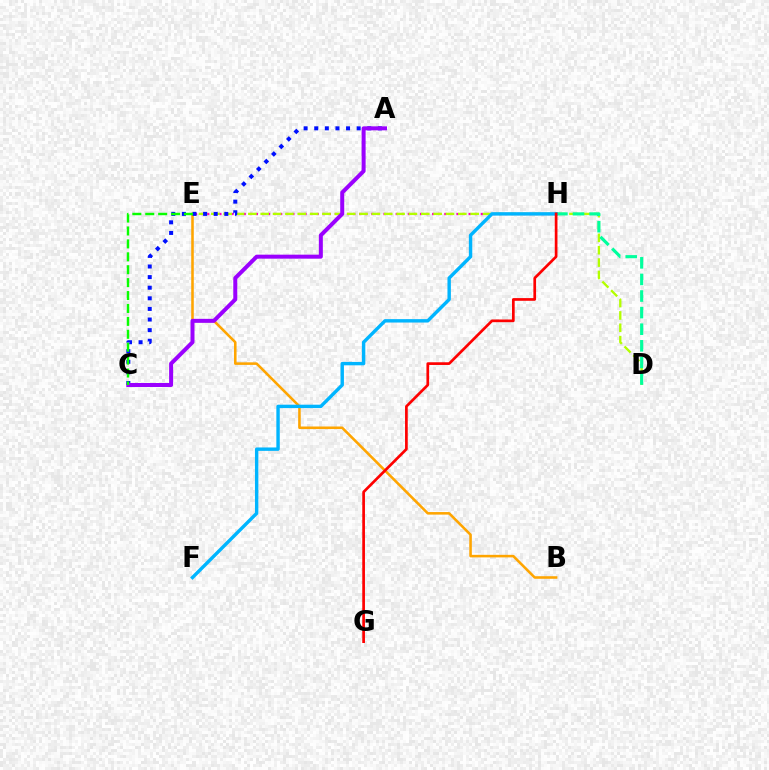{('E', 'H'): [{'color': '#ff00bd', 'line_style': 'dotted', 'thickness': 1.65}], ('D', 'E'): [{'color': '#b3ff00', 'line_style': 'dashed', 'thickness': 1.68}], ('D', 'H'): [{'color': '#00ff9d', 'line_style': 'dashed', 'thickness': 2.25}], ('B', 'E'): [{'color': '#ffa500', 'line_style': 'solid', 'thickness': 1.84}], ('A', 'C'): [{'color': '#0010ff', 'line_style': 'dotted', 'thickness': 2.88}, {'color': '#9b00ff', 'line_style': 'solid', 'thickness': 2.88}], ('F', 'H'): [{'color': '#00b5ff', 'line_style': 'solid', 'thickness': 2.45}], ('G', 'H'): [{'color': '#ff0000', 'line_style': 'solid', 'thickness': 1.94}], ('C', 'E'): [{'color': '#08ff00', 'line_style': 'dashed', 'thickness': 1.75}]}